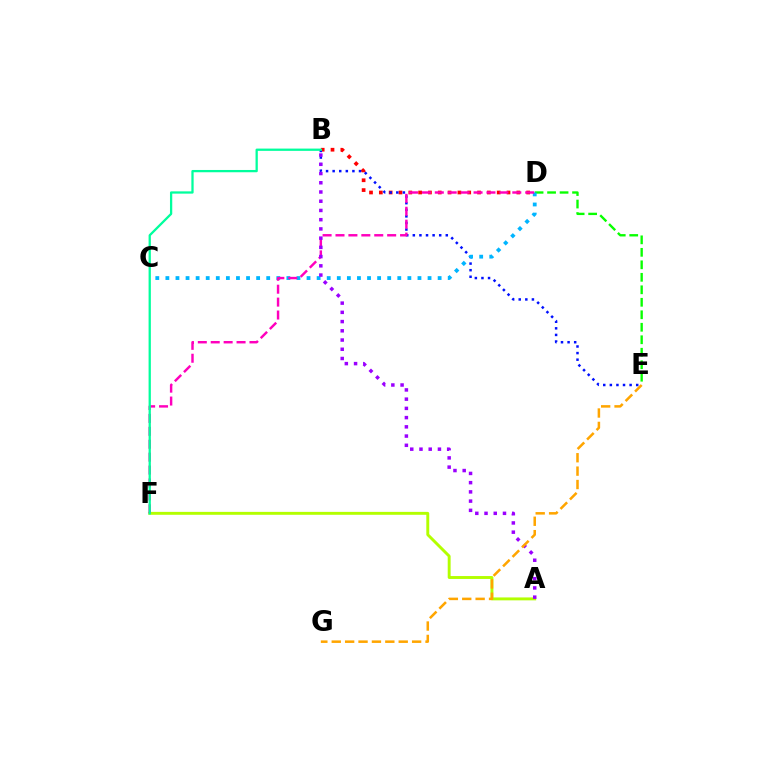{('D', 'E'): [{'color': '#08ff00', 'line_style': 'dashed', 'thickness': 1.7}], ('B', 'D'): [{'color': '#ff0000', 'line_style': 'dotted', 'thickness': 2.67}], ('B', 'E'): [{'color': '#0010ff', 'line_style': 'dotted', 'thickness': 1.79}], ('C', 'D'): [{'color': '#00b5ff', 'line_style': 'dotted', 'thickness': 2.74}], ('A', 'F'): [{'color': '#b3ff00', 'line_style': 'solid', 'thickness': 2.1}], ('D', 'F'): [{'color': '#ff00bd', 'line_style': 'dashed', 'thickness': 1.75}], ('B', 'F'): [{'color': '#00ff9d', 'line_style': 'solid', 'thickness': 1.64}], ('A', 'B'): [{'color': '#9b00ff', 'line_style': 'dotted', 'thickness': 2.51}], ('E', 'G'): [{'color': '#ffa500', 'line_style': 'dashed', 'thickness': 1.82}]}